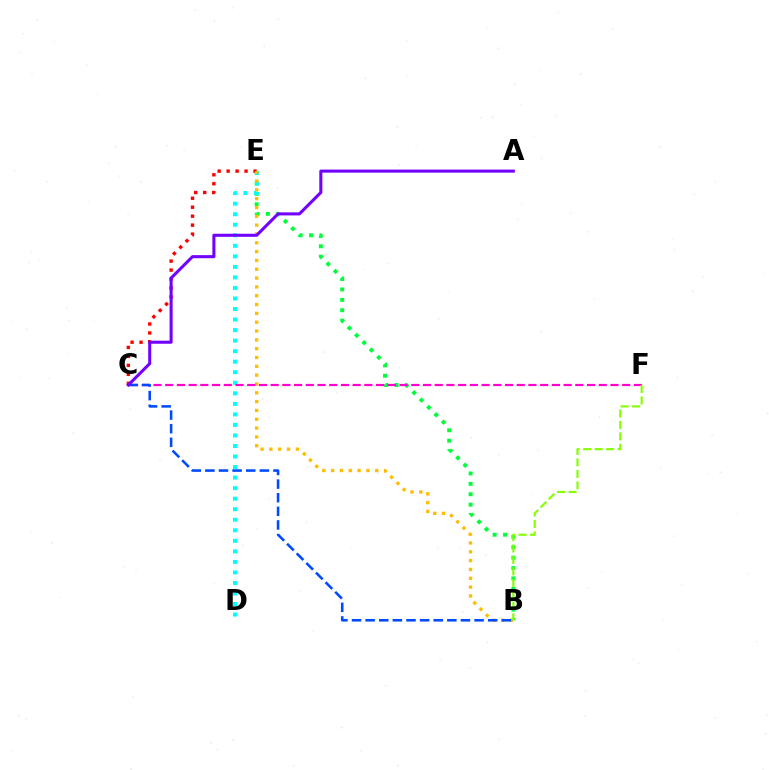{('B', 'E'): [{'color': '#00ff39', 'line_style': 'dotted', 'thickness': 2.83}, {'color': '#ffbd00', 'line_style': 'dotted', 'thickness': 2.4}], ('D', 'E'): [{'color': '#00fff6', 'line_style': 'dotted', 'thickness': 2.86}], ('C', 'E'): [{'color': '#ff0000', 'line_style': 'dotted', 'thickness': 2.44}], ('C', 'F'): [{'color': '#ff00cf', 'line_style': 'dashed', 'thickness': 1.59}], ('B', 'C'): [{'color': '#004bff', 'line_style': 'dashed', 'thickness': 1.85}], ('B', 'F'): [{'color': '#84ff00', 'line_style': 'dashed', 'thickness': 1.56}], ('A', 'C'): [{'color': '#7200ff', 'line_style': 'solid', 'thickness': 2.2}]}